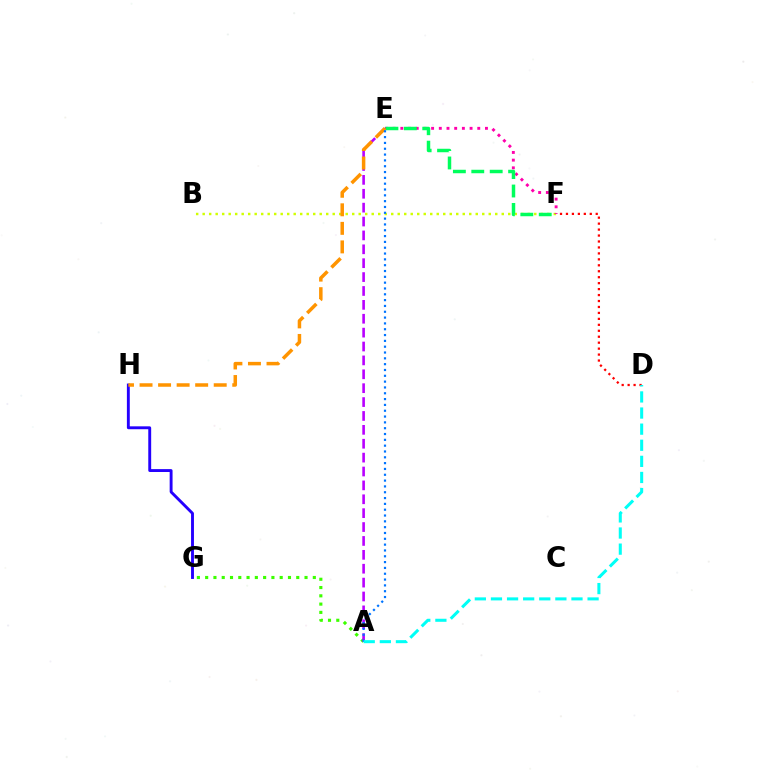{('D', 'F'): [{'color': '#ff0000', 'line_style': 'dotted', 'thickness': 1.62}], ('G', 'H'): [{'color': '#2500ff', 'line_style': 'solid', 'thickness': 2.08}], ('B', 'F'): [{'color': '#d1ff00', 'line_style': 'dotted', 'thickness': 1.77}], ('A', 'G'): [{'color': '#3dff00', 'line_style': 'dotted', 'thickness': 2.25}], ('A', 'E'): [{'color': '#b900ff', 'line_style': 'dashed', 'thickness': 1.89}, {'color': '#0074ff', 'line_style': 'dotted', 'thickness': 1.58}], ('E', 'F'): [{'color': '#ff00ac', 'line_style': 'dotted', 'thickness': 2.09}, {'color': '#00ff5c', 'line_style': 'dashed', 'thickness': 2.5}], ('E', 'H'): [{'color': '#ff9400', 'line_style': 'dashed', 'thickness': 2.52}], ('A', 'D'): [{'color': '#00fff6', 'line_style': 'dashed', 'thickness': 2.19}]}